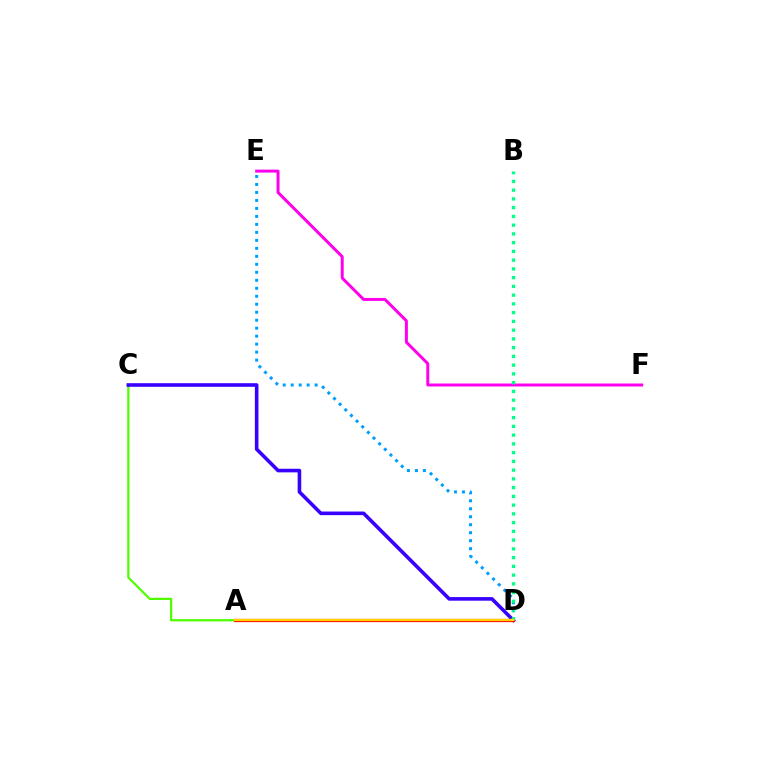{('A', 'C'): [{'color': '#4fff00', 'line_style': 'solid', 'thickness': 1.61}], ('C', 'D'): [{'color': '#3700ff', 'line_style': 'solid', 'thickness': 2.59}], ('D', 'E'): [{'color': '#009eff', 'line_style': 'dotted', 'thickness': 2.17}], ('A', 'D'): [{'color': '#ff0000', 'line_style': 'solid', 'thickness': 2.32}, {'color': '#ffd500', 'line_style': 'solid', 'thickness': 1.64}], ('E', 'F'): [{'color': '#ff00ed', 'line_style': 'solid', 'thickness': 2.14}], ('B', 'D'): [{'color': '#00ff86', 'line_style': 'dotted', 'thickness': 2.38}]}